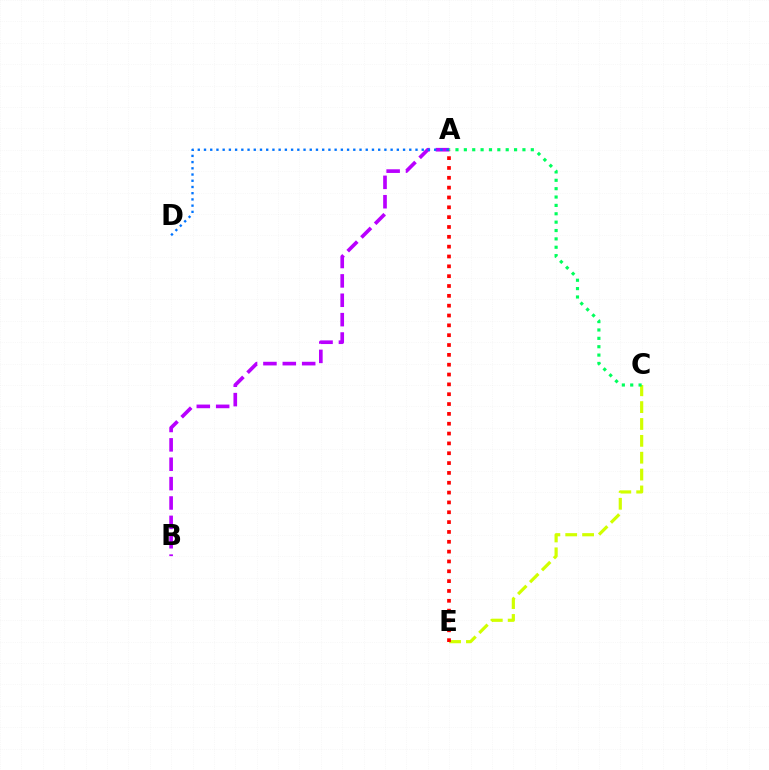{('C', 'E'): [{'color': '#d1ff00', 'line_style': 'dashed', 'thickness': 2.29}], ('A', 'B'): [{'color': '#b900ff', 'line_style': 'dashed', 'thickness': 2.63}], ('A', 'D'): [{'color': '#0074ff', 'line_style': 'dotted', 'thickness': 1.69}], ('A', 'C'): [{'color': '#00ff5c', 'line_style': 'dotted', 'thickness': 2.27}], ('A', 'E'): [{'color': '#ff0000', 'line_style': 'dotted', 'thickness': 2.67}]}